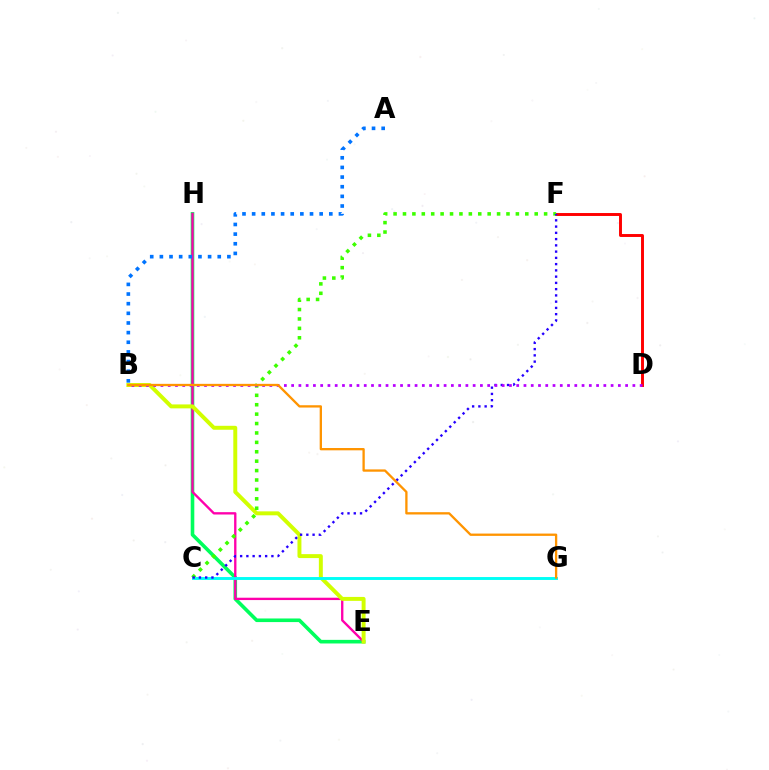{('E', 'H'): [{'color': '#00ff5c', 'line_style': 'solid', 'thickness': 2.6}, {'color': '#ff00ac', 'line_style': 'solid', 'thickness': 1.69}], ('D', 'F'): [{'color': '#ff0000', 'line_style': 'solid', 'thickness': 2.11}], ('B', 'E'): [{'color': '#d1ff00', 'line_style': 'solid', 'thickness': 2.84}], ('C', 'G'): [{'color': '#00fff6', 'line_style': 'solid', 'thickness': 2.09}], ('A', 'B'): [{'color': '#0074ff', 'line_style': 'dotted', 'thickness': 2.62}], ('C', 'F'): [{'color': '#3dff00', 'line_style': 'dotted', 'thickness': 2.56}, {'color': '#2500ff', 'line_style': 'dotted', 'thickness': 1.7}], ('B', 'D'): [{'color': '#b900ff', 'line_style': 'dotted', 'thickness': 1.97}], ('B', 'G'): [{'color': '#ff9400', 'line_style': 'solid', 'thickness': 1.66}]}